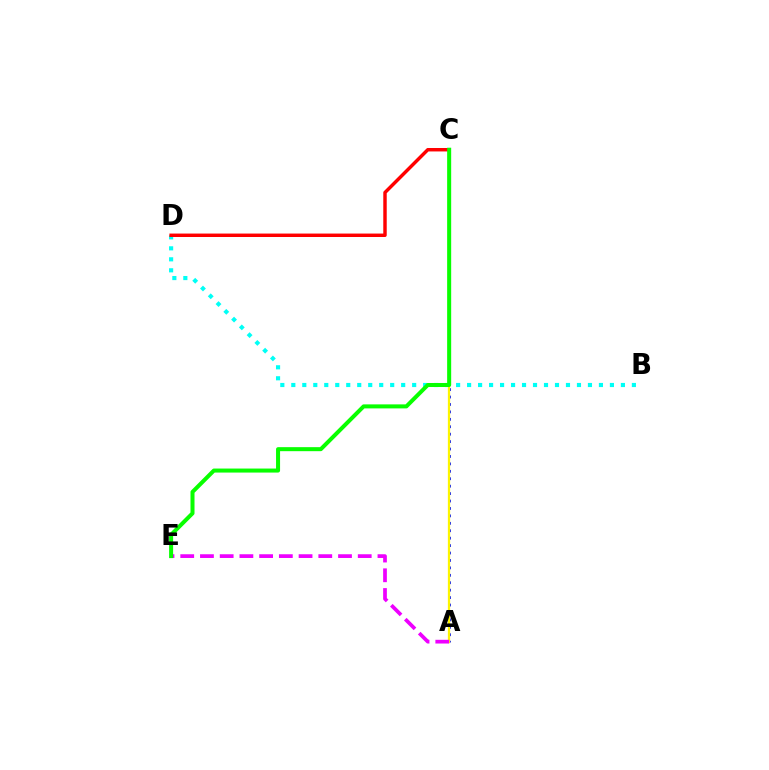{('B', 'D'): [{'color': '#00fff6', 'line_style': 'dotted', 'thickness': 2.99}], ('C', 'D'): [{'color': '#ff0000', 'line_style': 'solid', 'thickness': 2.48}], ('A', 'C'): [{'color': '#0010ff', 'line_style': 'dotted', 'thickness': 2.02}, {'color': '#fcf500', 'line_style': 'solid', 'thickness': 1.63}], ('A', 'E'): [{'color': '#ee00ff', 'line_style': 'dashed', 'thickness': 2.68}], ('C', 'E'): [{'color': '#08ff00', 'line_style': 'solid', 'thickness': 2.89}]}